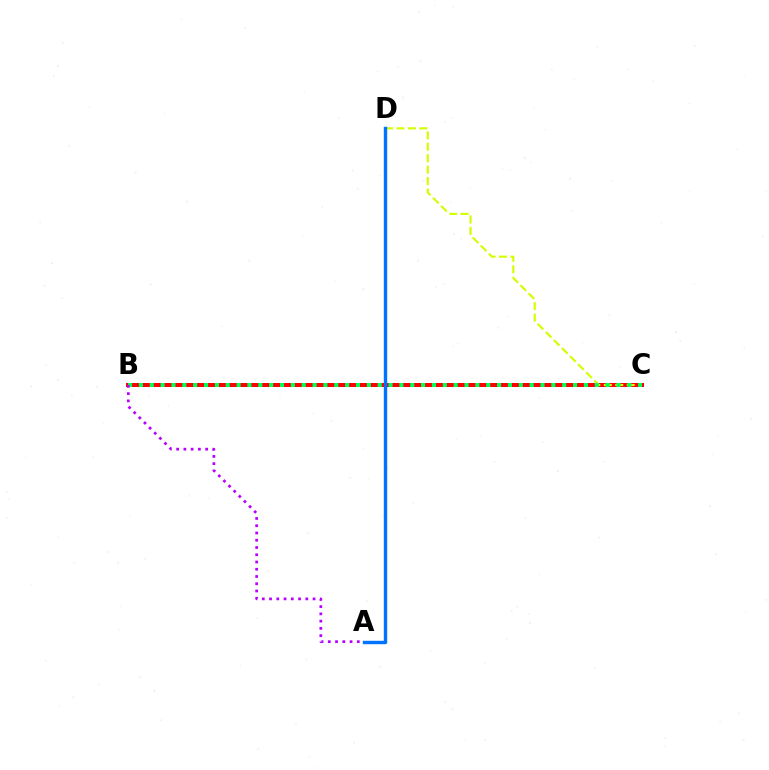{('B', 'C'): [{'color': '#ff0000', 'line_style': 'solid', 'thickness': 2.88}, {'color': '#00ff5c', 'line_style': 'dotted', 'thickness': 2.95}], ('C', 'D'): [{'color': '#d1ff00', 'line_style': 'dashed', 'thickness': 1.55}], ('A', 'D'): [{'color': '#0074ff', 'line_style': 'solid', 'thickness': 2.46}], ('A', 'B'): [{'color': '#b900ff', 'line_style': 'dotted', 'thickness': 1.97}]}